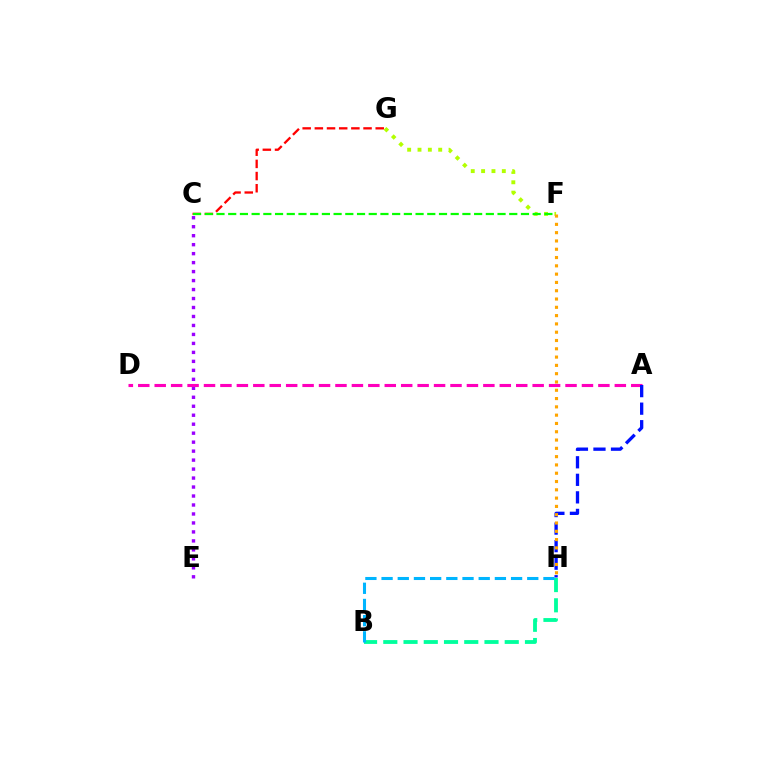{('B', 'H'): [{'color': '#00ff9d', 'line_style': 'dashed', 'thickness': 2.75}, {'color': '#00b5ff', 'line_style': 'dashed', 'thickness': 2.2}], ('C', 'G'): [{'color': '#ff0000', 'line_style': 'dashed', 'thickness': 1.65}], ('F', 'G'): [{'color': '#b3ff00', 'line_style': 'dotted', 'thickness': 2.81}], ('C', 'E'): [{'color': '#9b00ff', 'line_style': 'dotted', 'thickness': 2.44}], ('A', 'D'): [{'color': '#ff00bd', 'line_style': 'dashed', 'thickness': 2.23}], ('C', 'F'): [{'color': '#08ff00', 'line_style': 'dashed', 'thickness': 1.59}], ('A', 'H'): [{'color': '#0010ff', 'line_style': 'dashed', 'thickness': 2.38}], ('F', 'H'): [{'color': '#ffa500', 'line_style': 'dotted', 'thickness': 2.25}]}